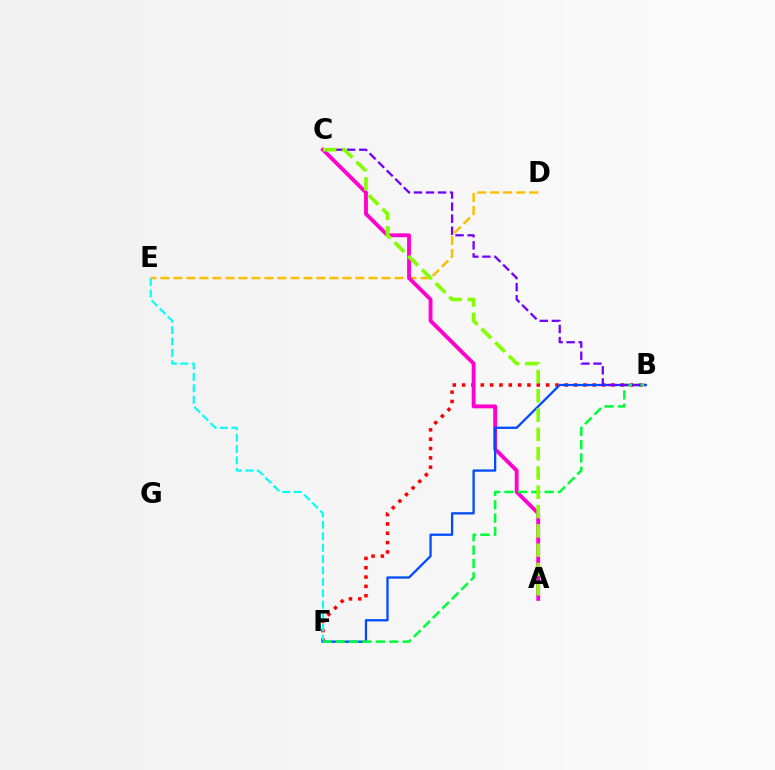{('B', 'F'): [{'color': '#ff0000', 'line_style': 'dotted', 'thickness': 2.54}, {'color': '#004bff', 'line_style': 'solid', 'thickness': 1.65}, {'color': '#00ff39', 'line_style': 'dashed', 'thickness': 1.82}], ('D', 'E'): [{'color': '#ffbd00', 'line_style': 'dashed', 'thickness': 1.77}], ('E', 'F'): [{'color': '#00fff6', 'line_style': 'dashed', 'thickness': 1.55}], ('A', 'C'): [{'color': '#ff00cf', 'line_style': 'solid', 'thickness': 2.78}, {'color': '#84ff00', 'line_style': 'dashed', 'thickness': 2.62}], ('B', 'C'): [{'color': '#7200ff', 'line_style': 'dashed', 'thickness': 1.64}]}